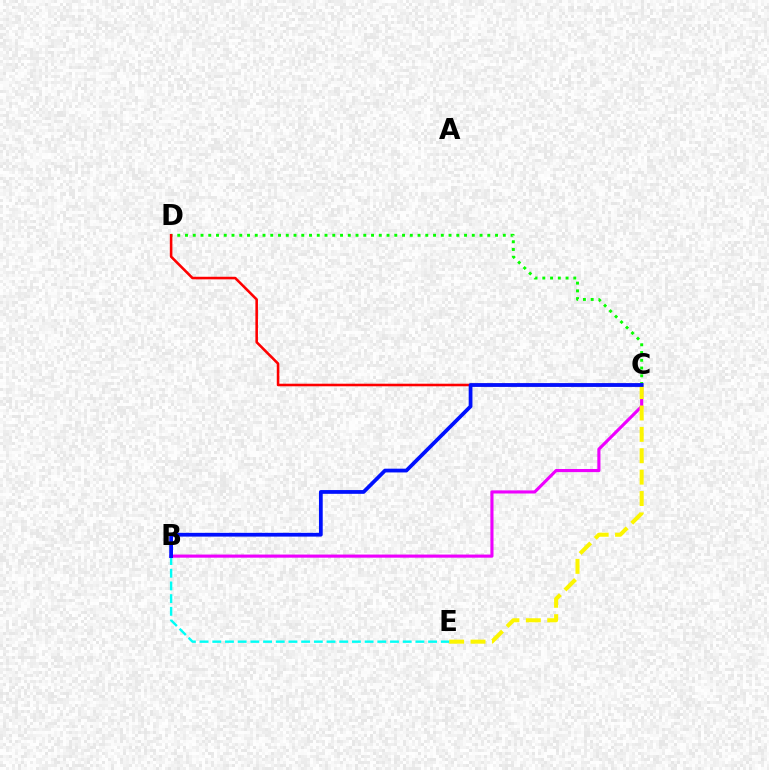{('B', 'C'): [{'color': '#ee00ff', 'line_style': 'solid', 'thickness': 2.25}, {'color': '#0010ff', 'line_style': 'solid', 'thickness': 2.71}], ('C', 'E'): [{'color': '#fcf500', 'line_style': 'dashed', 'thickness': 2.91}], ('B', 'E'): [{'color': '#00fff6', 'line_style': 'dashed', 'thickness': 1.72}], ('C', 'D'): [{'color': '#08ff00', 'line_style': 'dotted', 'thickness': 2.11}, {'color': '#ff0000', 'line_style': 'solid', 'thickness': 1.85}]}